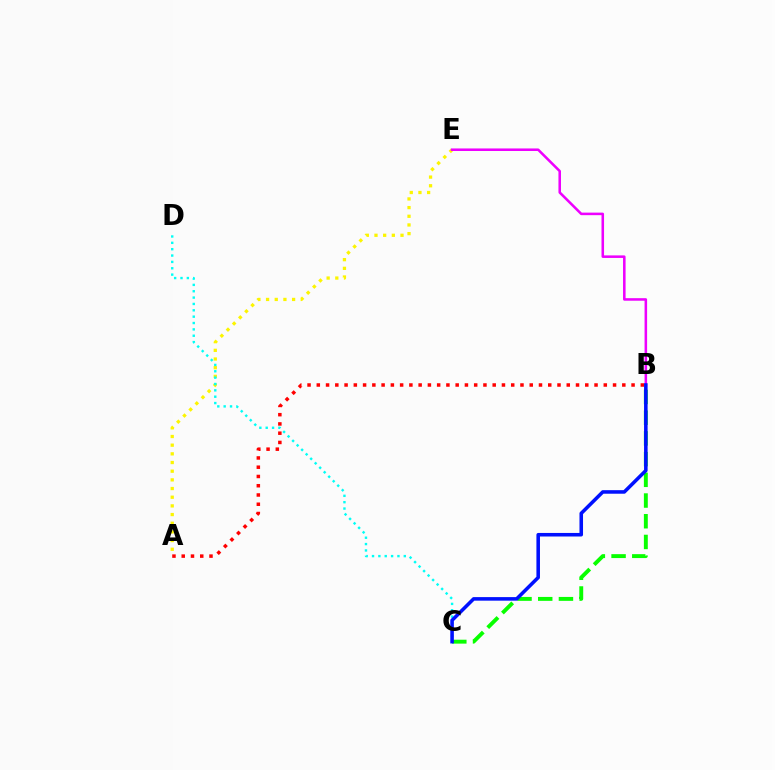{('A', 'E'): [{'color': '#fcf500', 'line_style': 'dotted', 'thickness': 2.36}], ('C', 'D'): [{'color': '#00fff6', 'line_style': 'dotted', 'thickness': 1.73}], ('B', 'C'): [{'color': '#08ff00', 'line_style': 'dashed', 'thickness': 2.81}, {'color': '#0010ff', 'line_style': 'solid', 'thickness': 2.56}], ('B', 'E'): [{'color': '#ee00ff', 'line_style': 'solid', 'thickness': 1.83}], ('A', 'B'): [{'color': '#ff0000', 'line_style': 'dotted', 'thickness': 2.52}]}